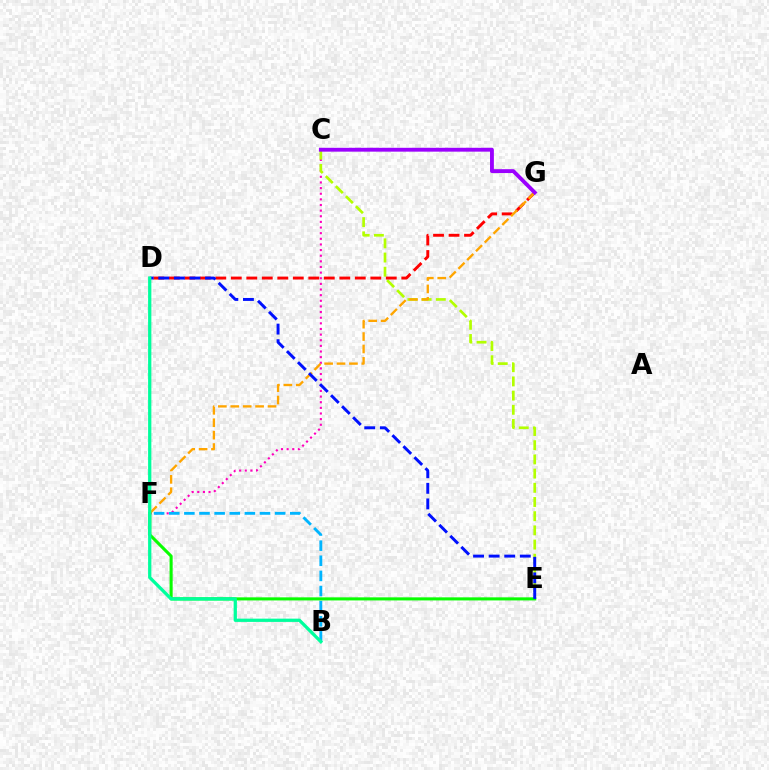{('C', 'F'): [{'color': '#ff00bd', 'line_style': 'dotted', 'thickness': 1.53}], ('C', 'E'): [{'color': '#b3ff00', 'line_style': 'dashed', 'thickness': 1.93}], ('B', 'F'): [{'color': '#00b5ff', 'line_style': 'dashed', 'thickness': 2.05}], ('D', 'G'): [{'color': '#ff0000', 'line_style': 'dashed', 'thickness': 2.11}], ('F', 'G'): [{'color': '#ffa500', 'line_style': 'dashed', 'thickness': 1.69}], ('C', 'G'): [{'color': '#9b00ff', 'line_style': 'solid', 'thickness': 2.77}], ('E', 'F'): [{'color': '#08ff00', 'line_style': 'solid', 'thickness': 2.21}], ('D', 'E'): [{'color': '#0010ff', 'line_style': 'dashed', 'thickness': 2.12}], ('B', 'D'): [{'color': '#00ff9d', 'line_style': 'solid', 'thickness': 2.35}]}